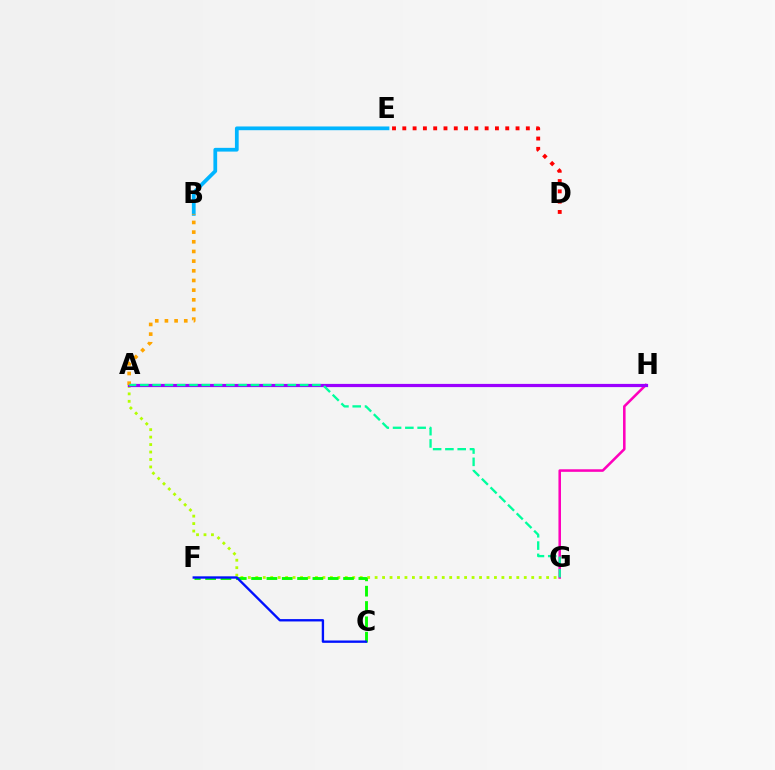{('A', 'G'): [{'color': '#b3ff00', 'line_style': 'dotted', 'thickness': 2.03}, {'color': '#00ff9d', 'line_style': 'dashed', 'thickness': 1.67}], ('G', 'H'): [{'color': '#ff00bd', 'line_style': 'solid', 'thickness': 1.84}], ('C', 'F'): [{'color': '#08ff00', 'line_style': 'dashed', 'thickness': 2.08}, {'color': '#0010ff', 'line_style': 'solid', 'thickness': 1.69}], ('B', 'E'): [{'color': '#00b5ff', 'line_style': 'solid', 'thickness': 2.69}], ('A', 'H'): [{'color': '#9b00ff', 'line_style': 'solid', 'thickness': 2.31}], ('D', 'E'): [{'color': '#ff0000', 'line_style': 'dotted', 'thickness': 2.8}], ('A', 'B'): [{'color': '#ffa500', 'line_style': 'dotted', 'thickness': 2.63}]}